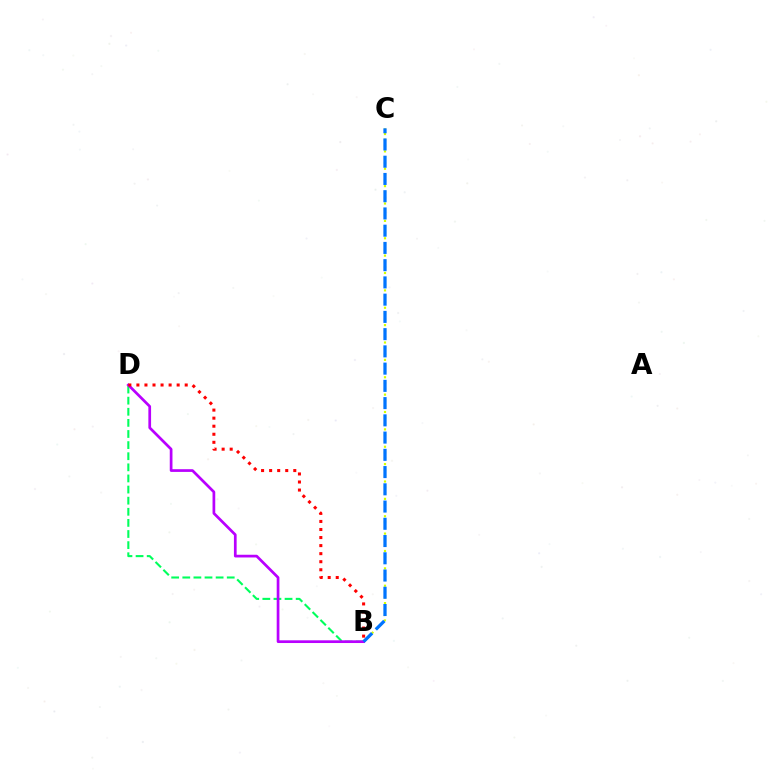{('B', 'D'): [{'color': '#00ff5c', 'line_style': 'dashed', 'thickness': 1.51}, {'color': '#b900ff', 'line_style': 'solid', 'thickness': 1.95}, {'color': '#ff0000', 'line_style': 'dotted', 'thickness': 2.19}], ('B', 'C'): [{'color': '#d1ff00', 'line_style': 'dotted', 'thickness': 1.57}, {'color': '#0074ff', 'line_style': 'dashed', 'thickness': 2.34}]}